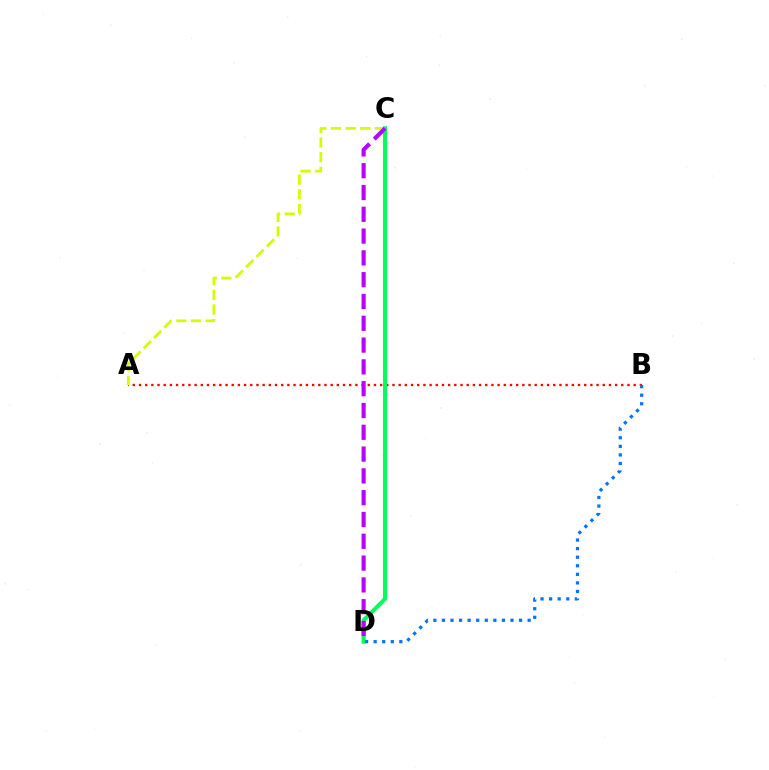{('A', 'B'): [{'color': '#ff0000', 'line_style': 'dotted', 'thickness': 1.68}], ('A', 'C'): [{'color': '#d1ff00', 'line_style': 'dashed', 'thickness': 1.99}], ('C', 'D'): [{'color': '#00ff5c', 'line_style': 'solid', 'thickness': 2.91}, {'color': '#b900ff', 'line_style': 'dashed', 'thickness': 2.96}], ('B', 'D'): [{'color': '#0074ff', 'line_style': 'dotted', 'thickness': 2.33}]}